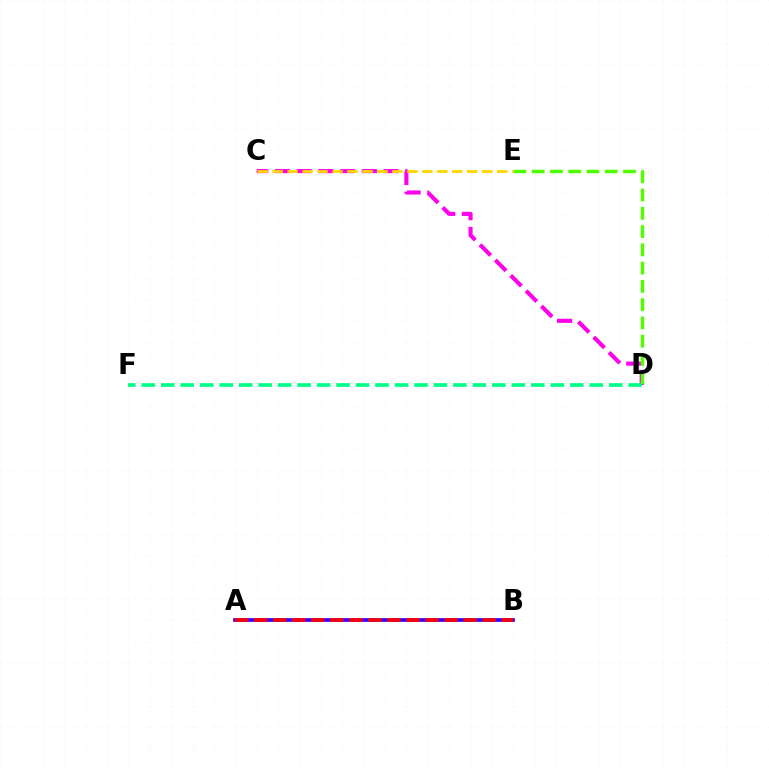{('C', 'D'): [{'color': '#ff00ed', 'line_style': 'dashed', 'thickness': 2.95}], ('A', 'B'): [{'color': '#009eff', 'line_style': 'solid', 'thickness': 1.74}, {'color': '#3700ff', 'line_style': 'solid', 'thickness': 2.63}, {'color': '#ff0000', 'line_style': 'dashed', 'thickness': 2.59}], ('D', 'E'): [{'color': '#4fff00', 'line_style': 'dashed', 'thickness': 2.48}], ('D', 'F'): [{'color': '#00ff86', 'line_style': 'dashed', 'thickness': 2.65}], ('C', 'E'): [{'color': '#ffd500', 'line_style': 'dashed', 'thickness': 2.03}]}